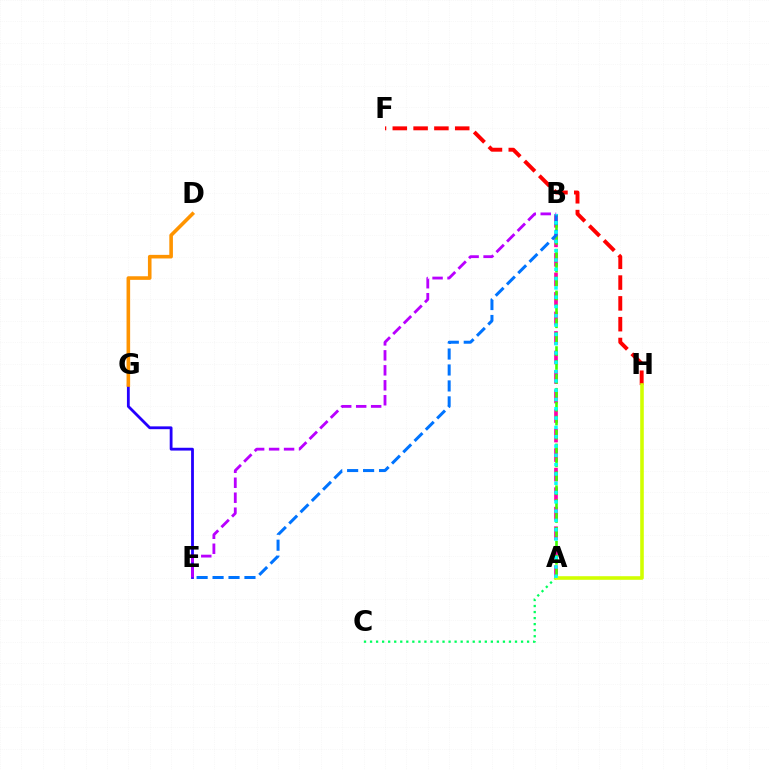{('F', 'H'): [{'color': '#ff0000', 'line_style': 'dashed', 'thickness': 2.83}], ('A', 'B'): [{'color': '#ff00ac', 'line_style': 'dashed', 'thickness': 2.65}, {'color': '#3dff00', 'line_style': 'dashed', 'thickness': 1.89}, {'color': '#00fff6', 'line_style': 'dotted', 'thickness': 2.53}], ('A', 'C'): [{'color': '#00ff5c', 'line_style': 'dotted', 'thickness': 1.64}], ('A', 'H'): [{'color': '#d1ff00', 'line_style': 'solid', 'thickness': 2.59}], ('B', 'E'): [{'color': '#0074ff', 'line_style': 'dashed', 'thickness': 2.17}, {'color': '#b900ff', 'line_style': 'dashed', 'thickness': 2.03}], ('E', 'G'): [{'color': '#2500ff', 'line_style': 'solid', 'thickness': 2.02}], ('D', 'G'): [{'color': '#ff9400', 'line_style': 'solid', 'thickness': 2.59}]}